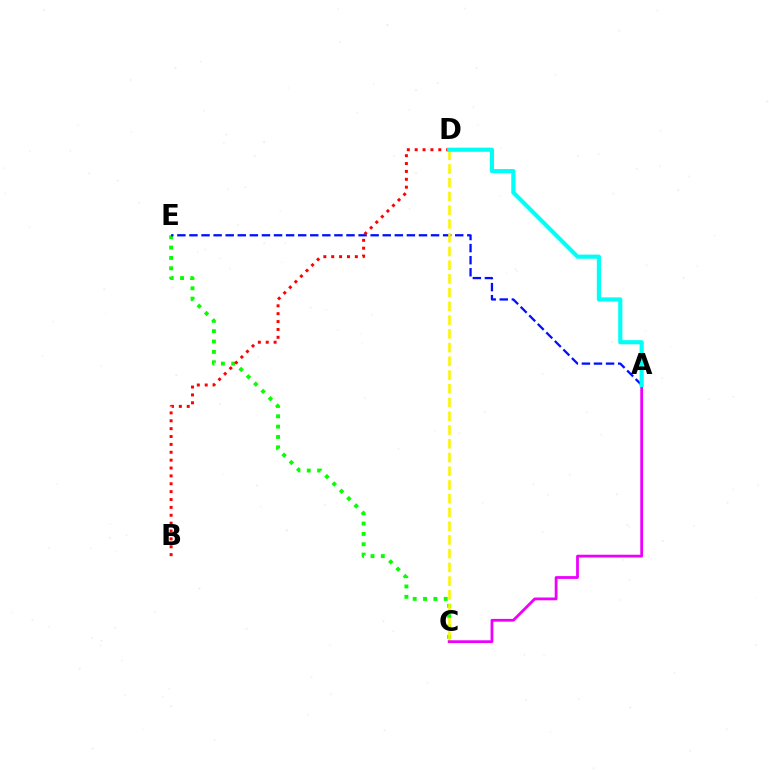{('C', 'E'): [{'color': '#08ff00', 'line_style': 'dotted', 'thickness': 2.81}], ('A', 'E'): [{'color': '#0010ff', 'line_style': 'dashed', 'thickness': 1.64}], ('C', 'D'): [{'color': '#fcf500', 'line_style': 'dashed', 'thickness': 1.87}], ('A', 'C'): [{'color': '#ee00ff', 'line_style': 'solid', 'thickness': 2.0}], ('B', 'D'): [{'color': '#ff0000', 'line_style': 'dotted', 'thickness': 2.14}], ('A', 'D'): [{'color': '#00fff6', 'line_style': 'solid', 'thickness': 2.98}]}